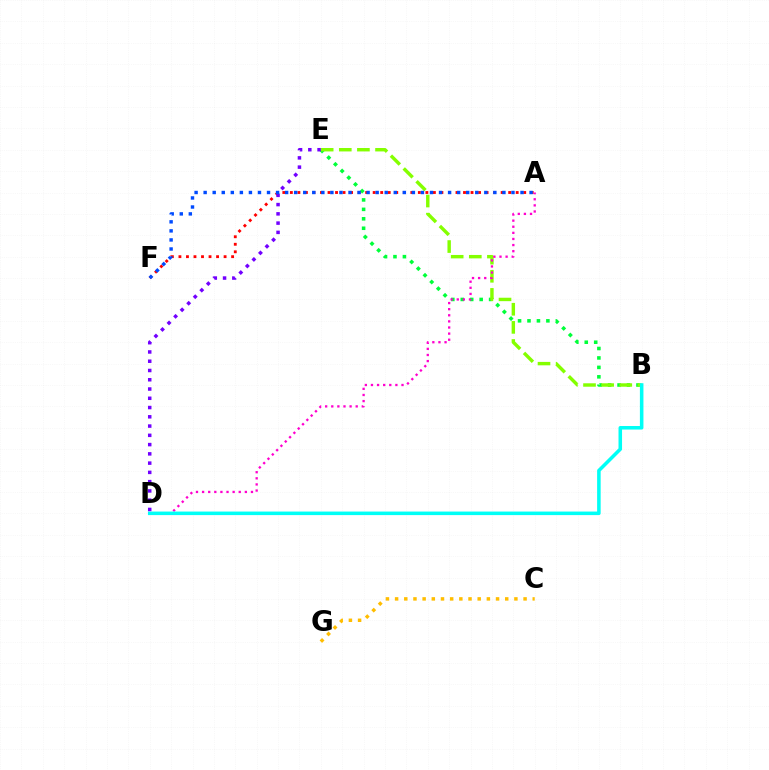{('B', 'E'): [{'color': '#00ff39', 'line_style': 'dotted', 'thickness': 2.57}, {'color': '#84ff00', 'line_style': 'dashed', 'thickness': 2.46}], ('A', 'F'): [{'color': '#ff0000', 'line_style': 'dotted', 'thickness': 2.05}, {'color': '#004bff', 'line_style': 'dotted', 'thickness': 2.46}], ('A', 'D'): [{'color': '#ff00cf', 'line_style': 'dotted', 'thickness': 1.66}], ('B', 'D'): [{'color': '#00fff6', 'line_style': 'solid', 'thickness': 2.55}], ('C', 'G'): [{'color': '#ffbd00', 'line_style': 'dotted', 'thickness': 2.49}], ('D', 'E'): [{'color': '#7200ff', 'line_style': 'dotted', 'thickness': 2.52}]}